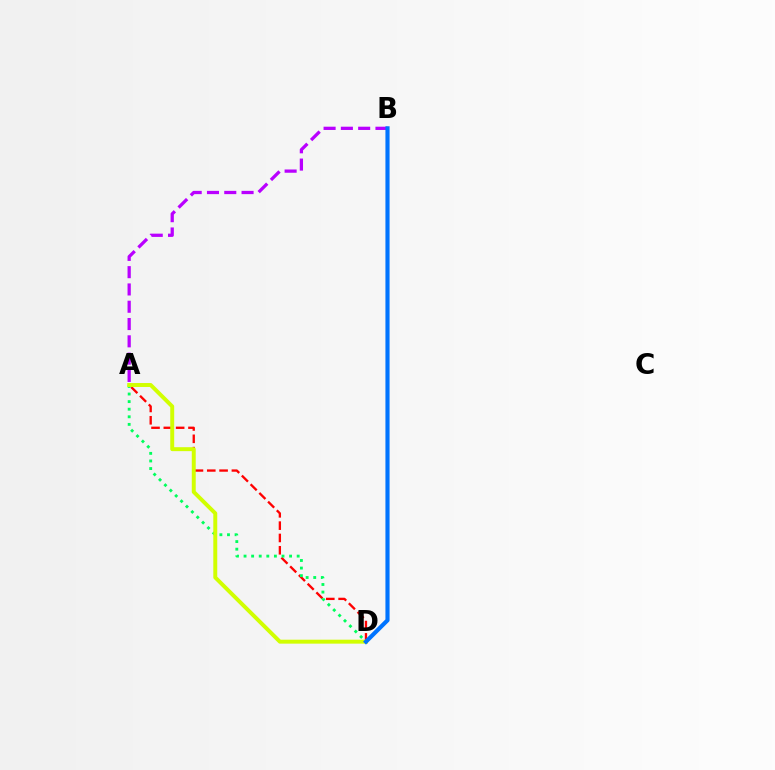{('A', 'D'): [{'color': '#ff0000', 'line_style': 'dashed', 'thickness': 1.67}, {'color': '#00ff5c', 'line_style': 'dotted', 'thickness': 2.06}, {'color': '#d1ff00', 'line_style': 'solid', 'thickness': 2.84}], ('A', 'B'): [{'color': '#b900ff', 'line_style': 'dashed', 'thickness': 2.35}], ('B', 'D'): [{'color': '#0074ff', 'line_style': 'solid', 'thickness': 2.98}]}